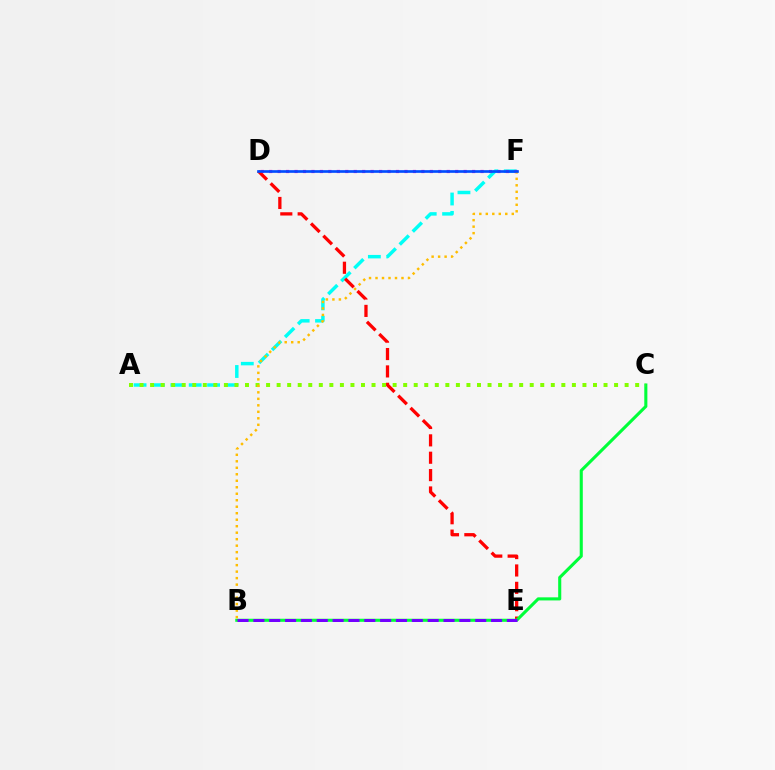{('A', 'F'): [{'color': '#00fff6', 'line_style': 'dashed', 'thickness': 2.5}], ('D', 'F'): [{'color': '#ff00cf', 'line_style': 'dotted', 'thickness': 2.3}, {'color': '#004bff', 'line_style': 'solid', 'thickness': 1.91}], ('D', 'E'): [{'color': '#ff0000', 'line_style': 'dashed', 'thickness': 2.36}], ('B', 'C'): [{'color': '#00ff39', 'line_style': 'solid', 'thickness': 2.22}], ('B', 'E'): [{'color': '#7200ff', 'line_style': 'dashed', 'thickness': 2.15}], ('A', 'C'): [{'color': '#84ff00', 'line_style': 'dotted', 'thickness': 2.87}], ('B', 'F'): [{'color': '#ffbd00', 'line_style': 'dotted', 'thickness': 1.76}]}